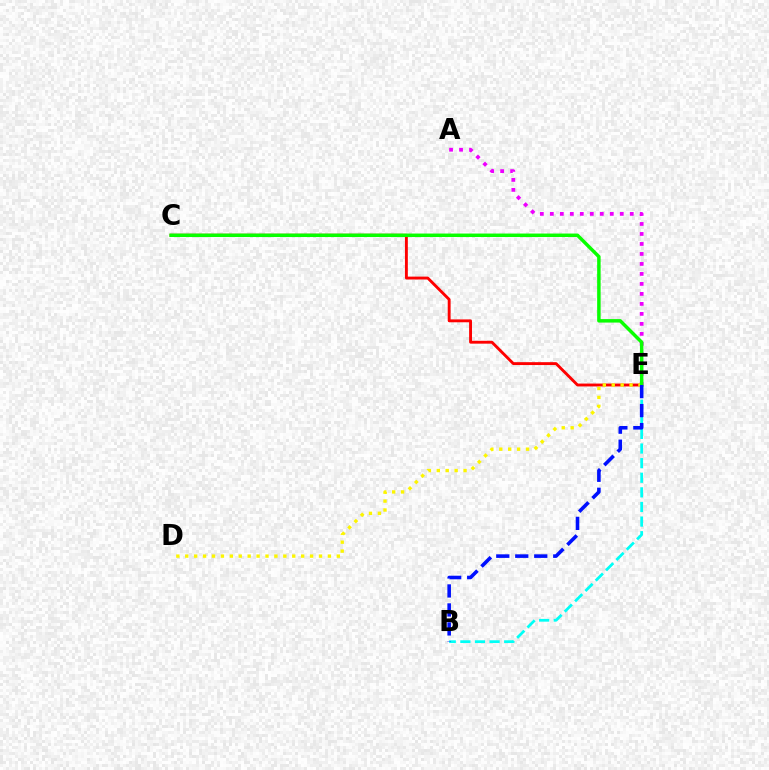{('A', 'E'): [{'color': '#ee00ff', 'line_style': 'dotted', 'thickness': 2.71}], ('C', 'E'): [{'color': '#ff0000', 'line_style': 'solid', 'thickness': 2.07}, {'color': '#08ff00', 'line_style': 'solid', 'thickness': 2.5}], ('D', 'E'): [{'color': '#fcf500', 'line_style': 'dotted', 'thickness': 2.42}], ('B', 'E'): [{'color': '#00fff6', 'line_style': 'dashed', 'thickness': 1.98}, {'color': '#0010ff', 'line_style': 'dashed', 'thickness': 2.58}]}